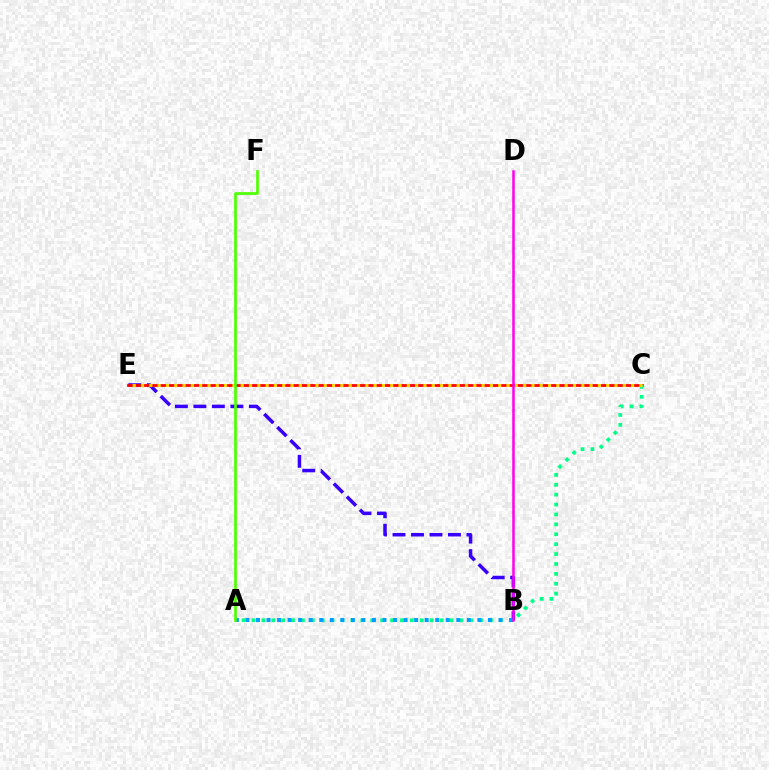{('B', 'E'): [{'color': '#3700ff', 'line_style': 'dashed', 'thickness': 2.51}], ('C', 'E'): [{'color': '#ff0000', 'line_style': 'solid', 'thickness': 1.97}, {'color': '#ffd500', 'line_style': 'dotted', 'thickness': 2.26}], ('A', 'C'): [{'color': '#00ff86', 'line_style': 'dotted', 'thickness': 2.69}], ('A', 'B'): [{'color': '#009eff', 'line_style': 'dotted', 'thickness': 2.86}], ('A', 'F'): [{'color': '#4fff00', 'line_style': 'solid', 'thickness': 1.94}], ('B', 'D'): [{'color': '#ff00ed', 'line_style': 'solid', 'thickness': 1.8}]}